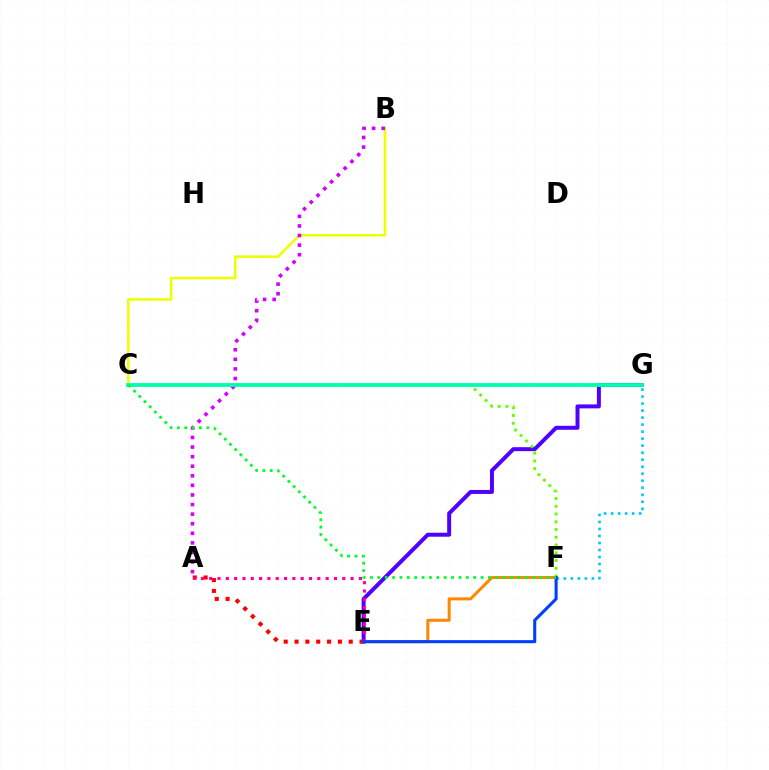{('E', 'G'): [{'color': '#4f00ff', 'line_style': 'solid', 'thickness': 2.86}], ('A', 'E'): [{'color': '#ff0000', 'line_style': 'dotted', 'thickness': 2.94}, {'color': '#ff00a0', 'line_style': 'dotted', 'thickness': 2.26}], ('C', 'F'): [{'color': '#66ff00', 'line_style': 'dotted', 'thickness': 2.11}, {'color': '#00ff27', 'line_style': 'dotted', 'thickness': 2.0}], ('E', 'F'): [{'color': '#ff8800', 'line_style': 'solid', 'thickness': 2.18}, {'color': '#003fff', 'line_style': 'solid', 'thickness': 2.21}], ('B', 'C'): [{'color': '#eeff00', 'line_style': 'solid', 'thickness': 1.85}], ('F', 'G'): [{'color': '#00c7ff', 'line_style': 'dotted', 'thickness': 1.91}], ('A', 'B'): [{'color': '#d600ff', 'line_style': 'dotted', 'thickness': 2.6}], ('C', 'G'): [{'color': '#00ffaf', 'line_style': 'solid', 'thickness': 2.75}]}